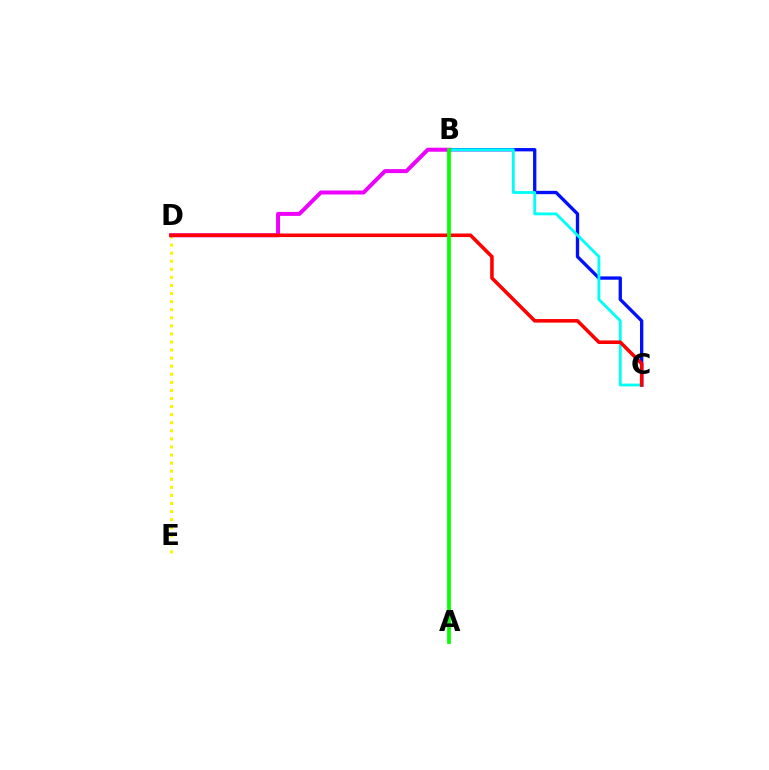{('B', 'C'): [{'color': '#0010ff', 'line_style': 'solid', 'thickness': 2.39}, {'color': '#00fff6', 'line_style': 'solid', 'thickness': 2.04}], ('D', 'E'): [{'color': '#fcf500', 'line_style': 'dotted', 'thickness': 2.19}], ('B', 'D'): [{'color': '#ee00ff', 'line_style': 'solid', 'thickness': 2.87}], ('C', 'D'): [{'color': '#ff0000', 'line_style': 'solid', 'thickness': 2.57}], ('A', 'B'): [{'color': '#08ff00', 'line_style': 'solid', 'thickness': 2.69}]}